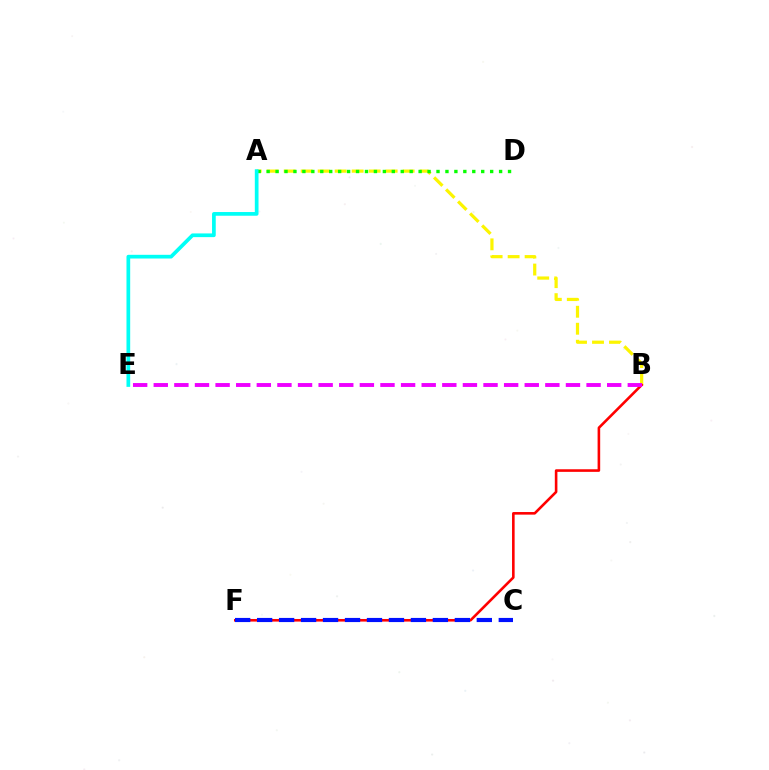{('A', 'B'): [{'color': '#fcf500', 'line_style': 'dashed', 'thickness': 2.31}], ('B', 'F'): [{'color': '#ff0000', 'line_style': 'solid', 'thickness': 1.87}], ('C', 'F'): [{'color': '#0010ff', 'line_style': 'dashed', 'thickness': 2.98}], ('A', 'D'): [{'color': '#08ff00', 'line_style': 'dotted', 'thickness': 2.43}], ('B', 'E'): [{'color': '#ee00ff', 'line_style': 'dashed', 'thickness': 2.8}], ('A', 'E'): [{'color': '#00fff6', 'line_style': 'solid', 'thickness': 2.67}]}